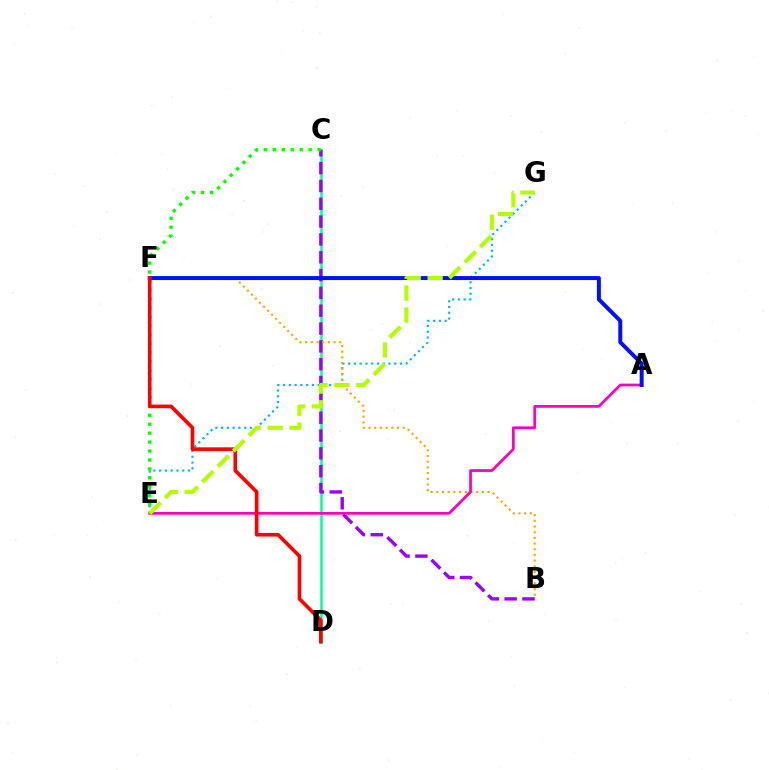{('E', 'G'): [{'color': '#00b5ff', 'line_style': 'dotted', 'thickness': 1.57}, {'color': '#b3ff00', 'line_style': 'dashed', 'thickness': 2.97}], ('C', 'D'): [{'color': '#00ff9d', 'line_style': 'solid', 'thickness': 1.81}], ('B', 'C'): [{'color': '#9b00ff', 'line_style': 'dashed', 'thickness': 2.42}], ('B', 'F'): [{'color': '#ffa500', 'line_style': 'dotted', 'thickness': 1.54}], ('A', 'E'): [{'color': '#ff00bd', 'line_style': 'solid', 'thickness': 1.96}], ('C', 'E'): [{'color': '#08ff00', 'line_style': 'dotted', 'thickness': 2.43}], ('A', 'F'): [{'color': '#0010ff', 'line_style': 'solid', 'thickness': 2.86}], ('D', 'F'): [{'color': '#ff0000', 'line_style': 'solid', 'thickness': 2.62}]}